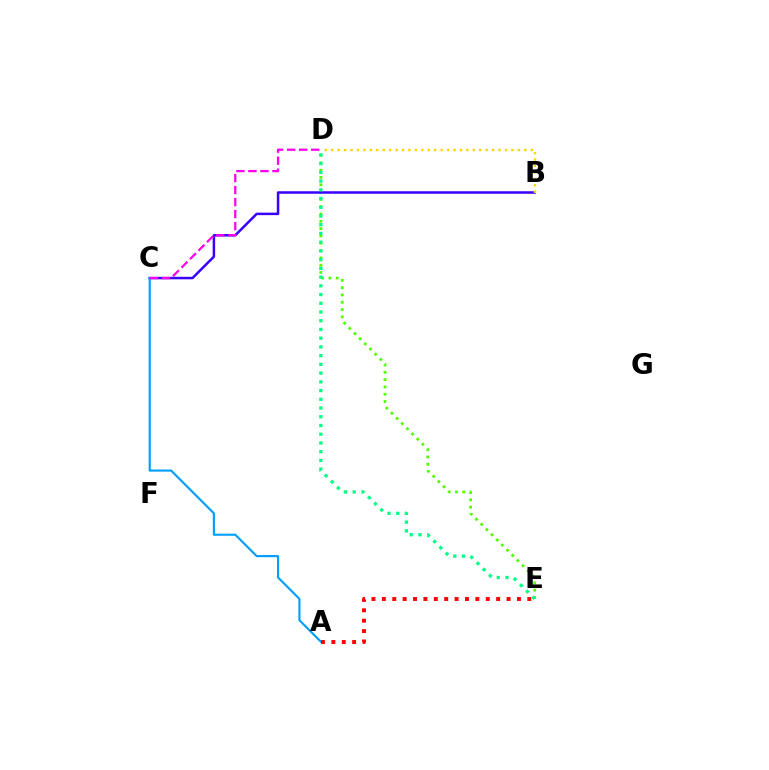{('D', 'E'): [{'color': '#4fff00', 'line_style': 'dotted', 'thickness': 1.99}, {'color': '#00ff86', 'line_style': 'dotted', 'thickness': 2.37}], ('B', 'C'): [{'color': '#3700ff', 'line_style': 'solid', 'thickness': 1.8}], ('A', 'C'): [{'color': '#009eff', 'line_style': 'solid', 'thickness': 1.53}], ('B', 'D'): [{'color': '#ffd500', 'line_style': 'dotted', 'thickness': 1.75}], ('A', 'E'): [{'color': '#ff0000', 'line_style': 'dotted', 'thickness': 2.82}], ('C', 'D'): [{'color': '#ff00ed', 'line_style': 'dashed', 'thickness': 1.63}]}